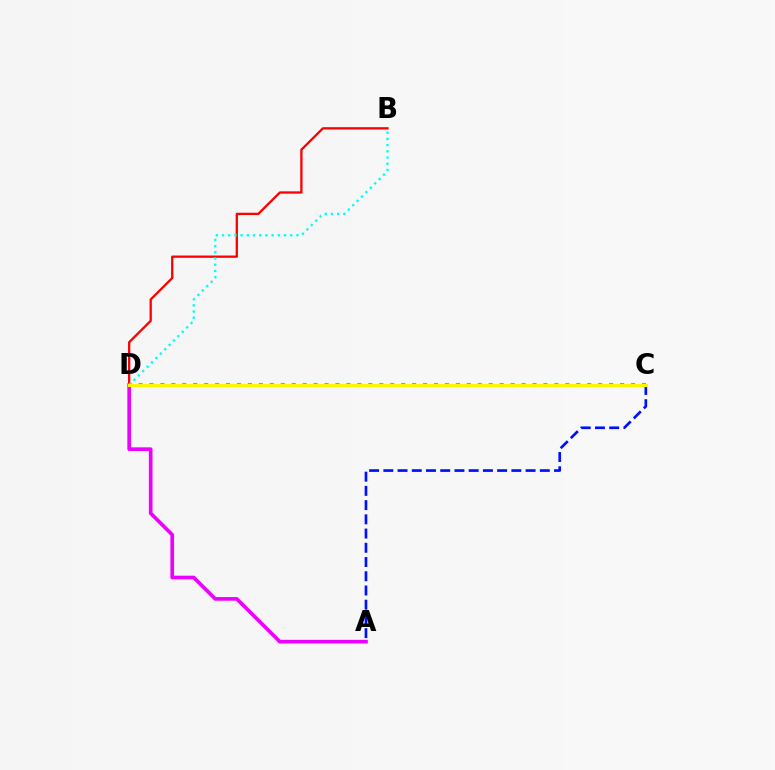{('B', 'D'): [{'color': '#ff0000', 'line_style': 'solid', 'thickness': 1.66}, {'color': '#00fff6', 'line_style': 'dotted', 'thickness': 1.68}], ('C', 'D'): [{'color': '#08ff00', 'line_style': 'dotted', 'thickness': 2.97}, {'color': '#fcf500', 'line_style': 'solid', 'thickness': 2.23}], ('A', 'D'): [{'color': '#ee00ff', 'line_style': 'solid', 'thickness': 2.63}], ('A', 'C'): [{'color': '#0010ff', 'line_style': 'dashed', 'thickness': 1.93}]}